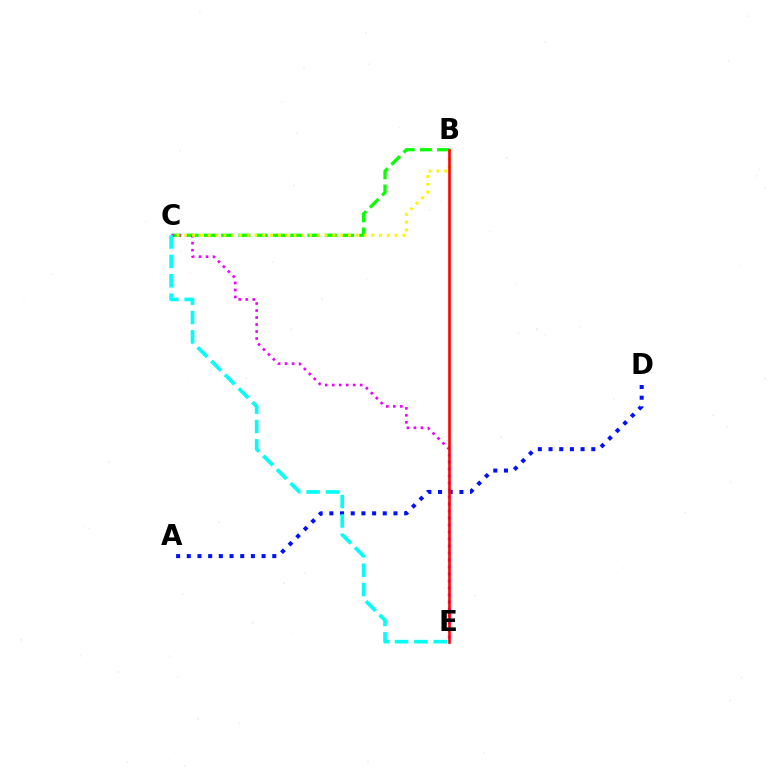{('B', 'C'): [{'color': '#08ff00', 'line_style': 'dashed', 'thickness': 2.35}, {'color': '#fcf500', 'line_style': 'dotted', 'thickness': 2.12}], ('A', 'D'): [{'color': '#0010ff', 'line_style': 'dotted', 'thickness': 2.9}], ('C', 'E'): [{'color': '#ee00ff', 'line_style': 'dotted', 'thickness': 1.9}, {'color': '#00fff6', 'line_style': 'dashed', 'thickness': 2.63}], ('B', 'E'): [{'color': '#ff0000', 'line_style': 'solid', 'thickness': 1.89}]}